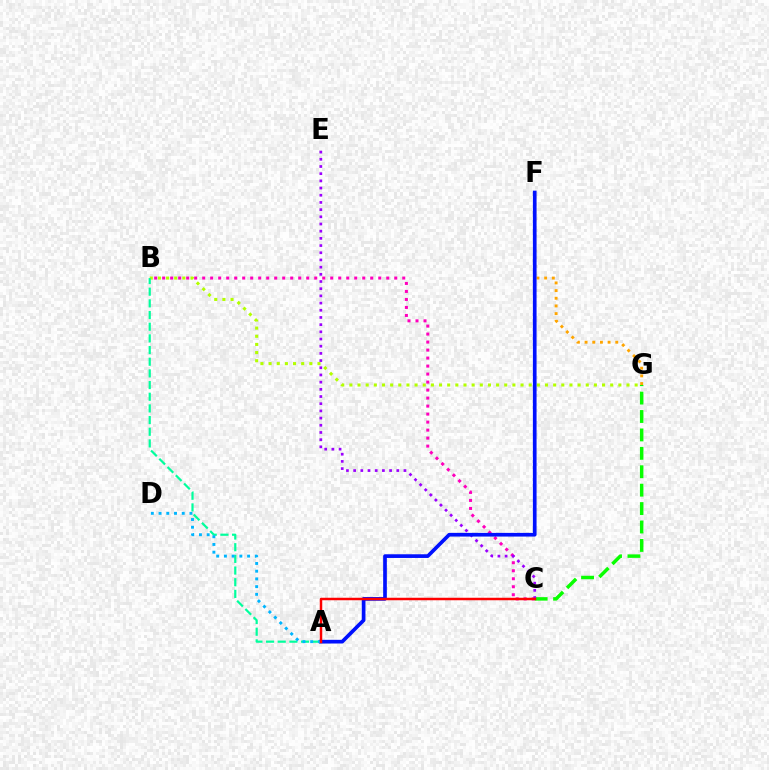{('B', 'G'): [{'color': '#b3ff00', 'line_style': 'dotted', 'thickness': 2.21}], ('B', 'C'): [{'color': '#ff00bd', 'line_style': 'dotted', 'thickness': 2.17}], ('A', 'B'): [{'color': '#00ff9d', 'line_style': 'dashed', 'thickness': 1.59}], ('F', 'G'): [{'color': '#ffa500', 'line_style': 'dotted', 'thickness': 2.08}], ('C', 'G'): [{'color': '#08ff00', 'line_style': 'dashed', 'thickness': 2.5}], ('C', 'E'): [{'color': '#9b00ff', 'line_style': 'dotted', 'thickness': 1.95}], ('A', 'F'): [{'color': '#0010ff', 'line_style': 'solid', 'thickness': 2.65}], ('A', 'D'): [{'color': '#00b5ff', 'line_style': 'dotted', 'thickness': 2.1}], ('A', 'C'): [{'color': '#ff0000', 'line_style': 'solid', 'thickness': 1.79}]}